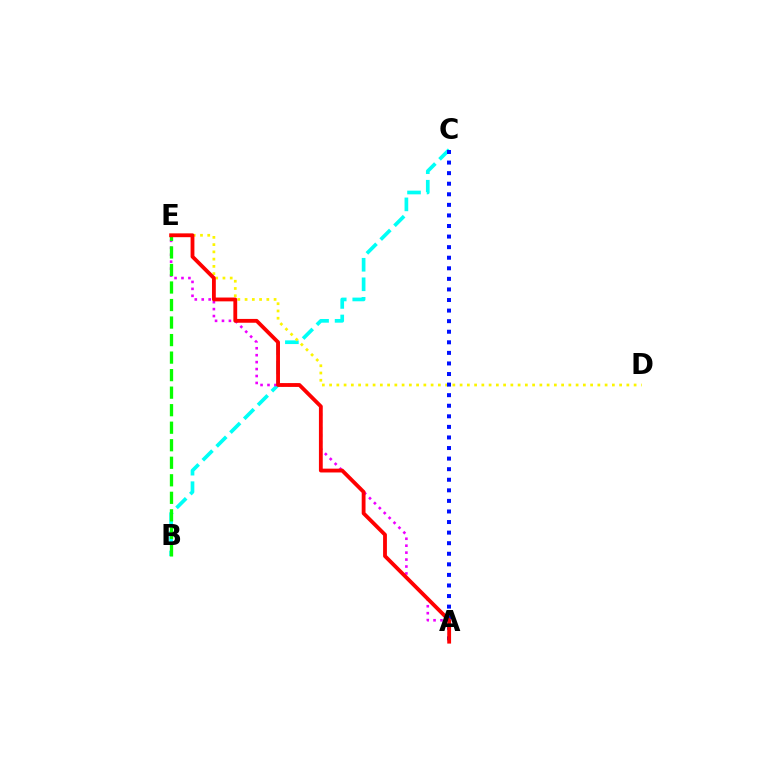{('B', 'C'): [{'color': '#00fff6', 'line_style': 'dashed', 'thickness': 2.65}], ('D', 'E'): [{'color': '#fcf500', 'line_style': 'dotted', 'thickness': 1.97}], ('A', 'C'): [{'color': '#0010ff', 'line_style': 'dotted', 'thickness': 2.87}], ('A', 'E'): [{'color': '#ee00ff', 'line_style': 'dotted', 'thickness': 1.89}, {'color': '#ff0000', 'line_style': 'solid', 'thickness': 2.75}], ('B', 'E'): [{'color': '#08ff00', 'line_style': 'dashed', 'thickness': 2.38}]}